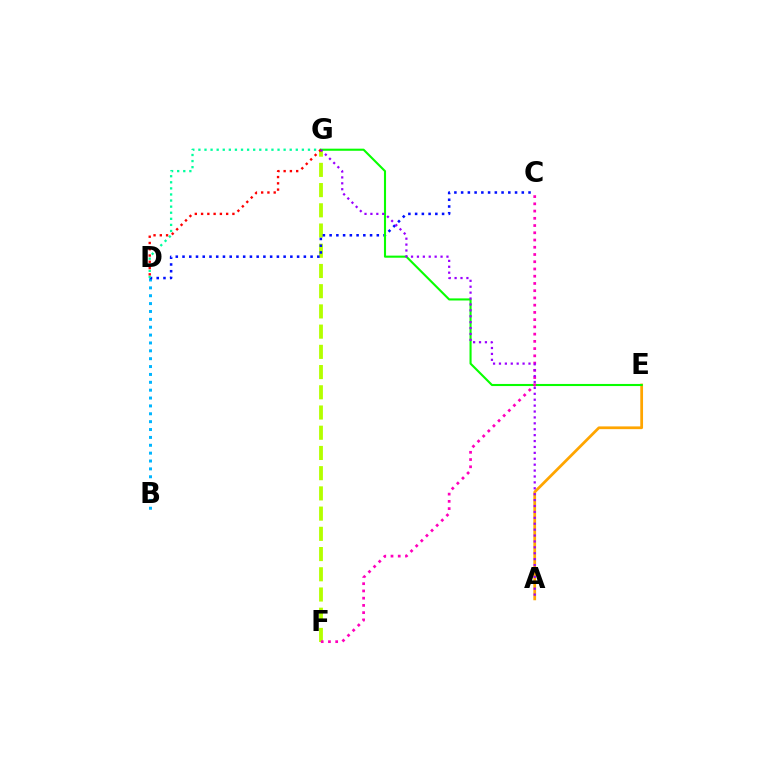{('F', 'G'): [{'color': '#b3ff00', 'line_style': 'dashed', 'thickness': 2.75}], ('A', 'E'): [{'color': '#ffa500', 'line_style': 'solid', 'thickness': 1.98}], ('B', 'D'): [{'color': '#00b5ff', 'line_style': 'dotted', 'thickness': 2.14}], ('C', 'D'): [{'color': '#0010ff', 'line_style': 'dotted', 'thickness': 1.83}], ('D', 'G'): [{'color': '#00ff9d', 'line_style': 'dotted', 'thickness': 1.65}, {'color': '#ff0000', 'line_style': 'dotted', 'thickness': 1.7}], ('E', 'G'): [{'color': '#08ff00', 'line_style': 'solid', 'thickness': 1.51}], ('C', 'F'): [{'color': '#ff00bd', 'line_style': 'dotted', 'thickness': 1.97}], ('A', 'G'): [{'color': '#9b00ff', 'line_style': 'dotted', 'thickness': 1.6}]}